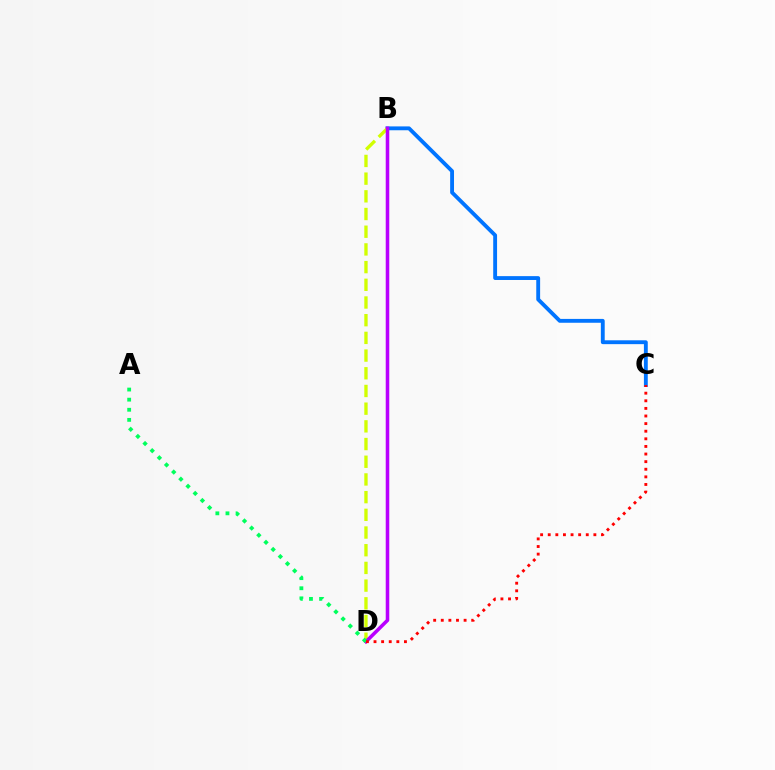{('B', 'C'): [{'color': '#0074ff', 'line_style': 'solid', 'thickness': 2.78}], ('B', 'D'): [{'color': '#d1ff00', 'line_style': 'dashed', 'thickness': 2.4}, {'color': '#b900ff', 'line_style': 'solid', 'thickness': 2.55}], ('A', 'D'): [{'color': '#00ff5c', 'line_style': 'dotted', 'thickness': 2.75}], ('C', 'D'): [{'color': '#ff0000', 'line_style': 'dotted', 'thickness': 2.07}]}